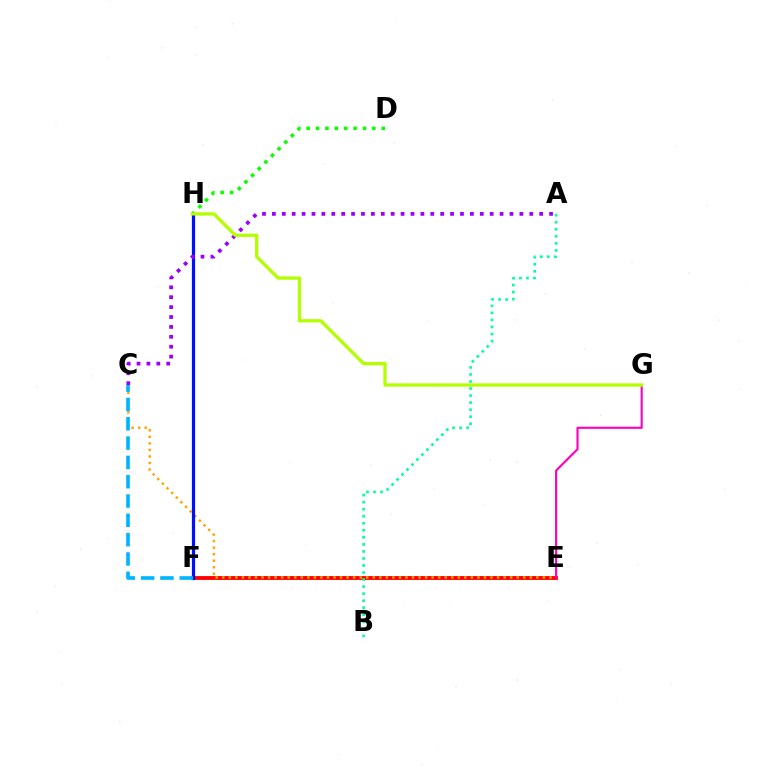{('E', 'F'): [{'color': '#ff0000', 'line_style': 'solid', 'thickness': 2.78}], ('C', 'E'): [{'color': '#ffa500', 'line_style': 'dotted', 'thickness': 1.78}], ('E', 'G'): [{'color': '#ff00bd', 'line_style': 'solid', 'thickness': 1.53}], ('D', 'H'): [{'color': '#08ff00', 'line_style': 'dotted', 'thickness': 2.55}], ('F', 'H'): [{'color': '#0010ff', 'line_style': 'solid', 'thickness': 2.31}], ('A', 'C'): [{'color': '#9b00ff', 'line_style': 'dotted', 'thickness': 2.69}], ('G', 'H'): [{'color': '#b3ff00', 'line_style': 'solid', 'thickness': 2.35}], ('C', 'F'): [{'color': '#00b5ff', 'line_style': 'dashed', 'thickness': 2.62}], ('A', 'B'): [{'color': '#00ff9d', 'line_style': 'dotted', 'thickness': 1.91}]}